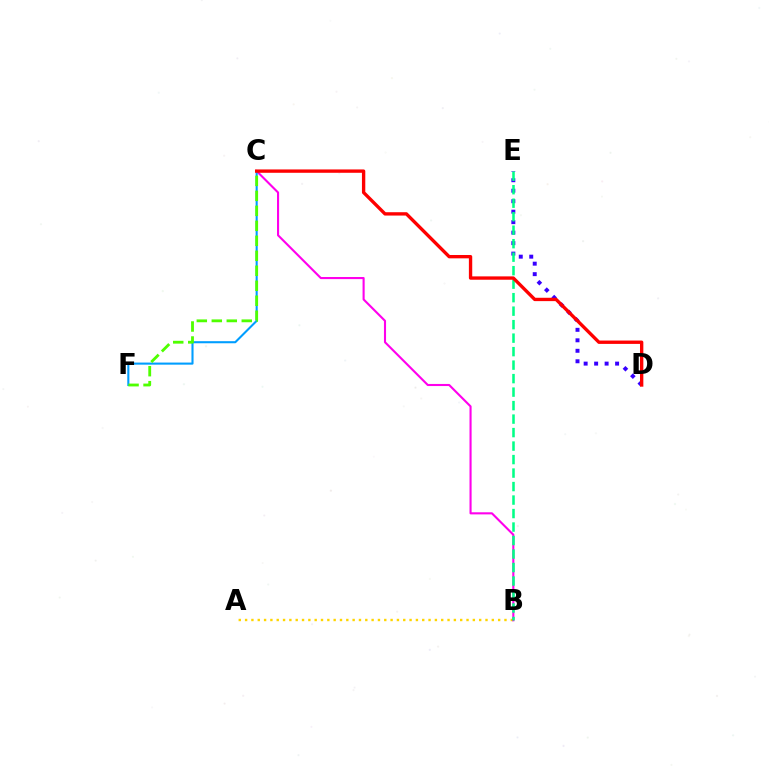{('A', 'B'): [{'color': '#ffd500', 'line_style': 'dotted', 'thickness': 1.72}], ('B', 'C'): [{'color': '#ff00ed', 'line_style': 'solid', 'thickness': 1.52}], ('D', 'E'): [{'color': '#3700ff', 'line_style': 'dotted', 'thickness': 2.85}], ('C', 'F'): [{'color': '#009eff', 'line_style': 'solid', 'thickness': 1.5}, {'color': '#4fff00', 'line_style': 'dashed', 'thickness': 2.04}], ('B', 'E'): [{'color': '#00ff86', 'line_style': 'dashed', 'thickness': 1.83}], ('C', 'D'): [{'color': '#ff0000', 'line_style': 'solid', 'thickness': 2.41}]}